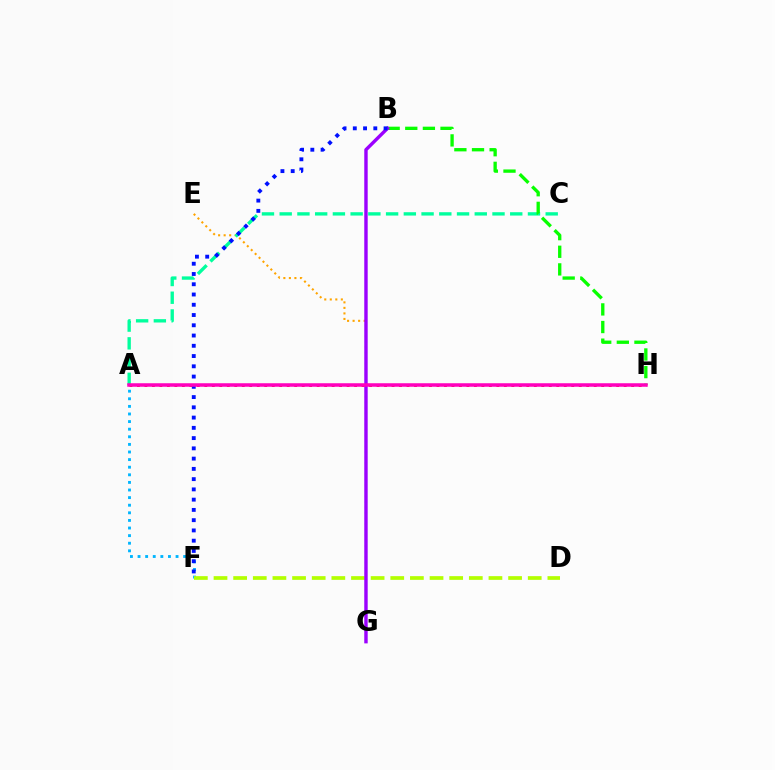{('E', 'G'): [{'color': '#ffa500', 'line_style': 'dotted', 'thickness': 1.5}], ('A', 'C'): [{'color': '#00ff9d', 'line_style': 'dashed', 'thickness': 2.41}], ('A', 'H'): [{'color': '#ff0000', 'line_style': 'dotted', 'thickness': 2.03}, {'color': '#ff00bd', 'line_style': 'solid', 'thickness': 2.53}], ('A', 'F'): [{'color': '#00b5ff', 'line_style': 'dotted', 'thickness': 2.07}], ('D', 'F'): [{'color': '#b3ff00', 'line_style': 'dashed', 'thickness': 2.67}], ('B', 'H'): [{'color': '#08ff00', 'line_style': 'dashed', 'thickness': 2.39}], ('B', 'G'): [{'color': '#9b00ff', 'line_style': 'solid', 'thickness': 2.46}], ('B', 'F'): [{'color': '#0010ff', 'line_style': 'dotted', 'thickness': 2.79}]}